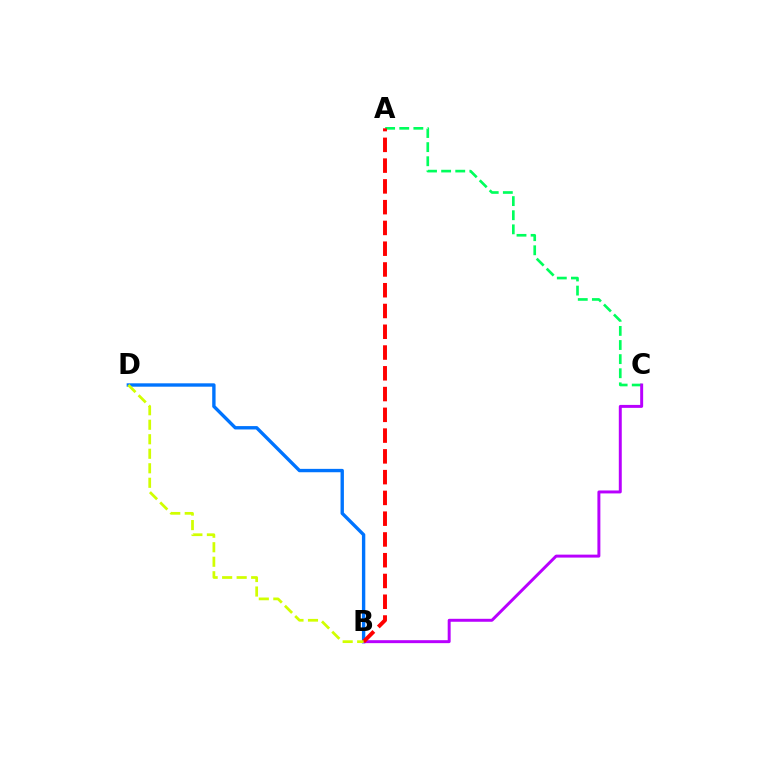{('B', 'D'): [{'color': '#0074ff', 'line_style': 'solid', 'thickness': 2.43}, {'color': '#d1ff00', 'line_style': 'dashed', 'thickness': 1.97}], ('A', 'C'): [{'color': '#00ff5c', 'line_style': 'dashed', 'thickness': 1.92}], ('B', 'C'): [{'color': '#b900ff', 'line_style': 'solid', 'thickness': 2.13}], ('A', 'B'): [{'color': '#ff0000', 'line_style': 'dashed', 'thickness': 2.82}]}